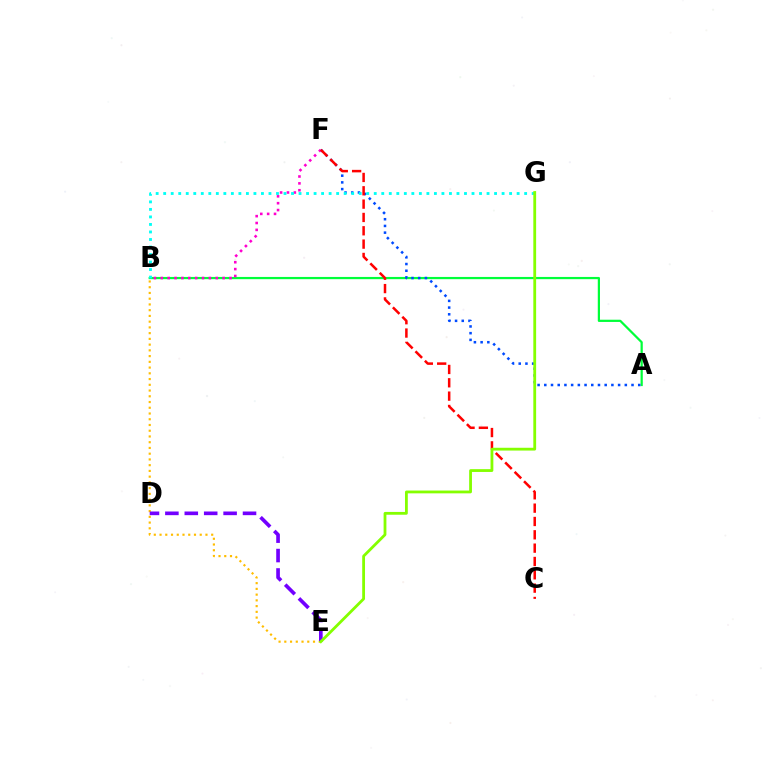{('A', 'B'): [{'color': '#00ff39', 'line_style': 'solid', 'thickness': 1.6}], ('A', 'F'): [{'color': '#004bff', 'line_style': 'dotted', 'thickness': 1.82}], ('B', 'F'): [{'color': '#ff00cf', 'line_style': 'dotted', 'thickness': 1.87}], ('C', 'F'): [{'color': '#ff0000', 'line_style': 'dashed', 'thickness': 1.81}], ('B', 'E'): [{'color': '#ffbd00', 'line_style': 'dotted', 'thickness': 1.56}], ('B', 'G'): [{'color': '#00fff6', 'line_style': 'dotted', 'thickness': 2.04}], ('D', 'E'): [{'color': '#7200ff', 'line_style': 'dashed', 'thickness': 2.64}], ('E', 'G'): [{'color': '#84ff00', 'line_style': 'solid', 'thickness': 2.02}]}